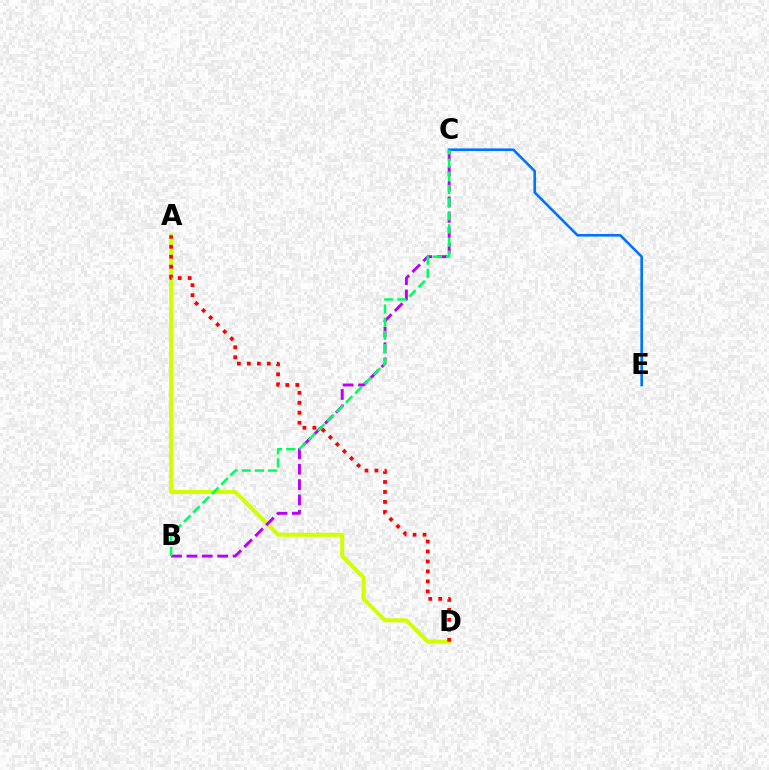{('A', 'D'): [{'color': '#d1ff00', 'line_style': 'solid', 'thickness': 2.89}, {'color': '#ff0000', 'line_style': 'dotted', 'thickness': 2.71}], ('B', 'C'): [{'color': '#b900ff', 'line_style': 'dashed', 'thickness': 2.09}, {'color': '#00ff5c', 'line_style': 'dashed', 'thickness': 1.79}], ('C', 'E'): [{'color': '#0074ff', 'line_style': 'solid', 'thickness': 1.9}]}